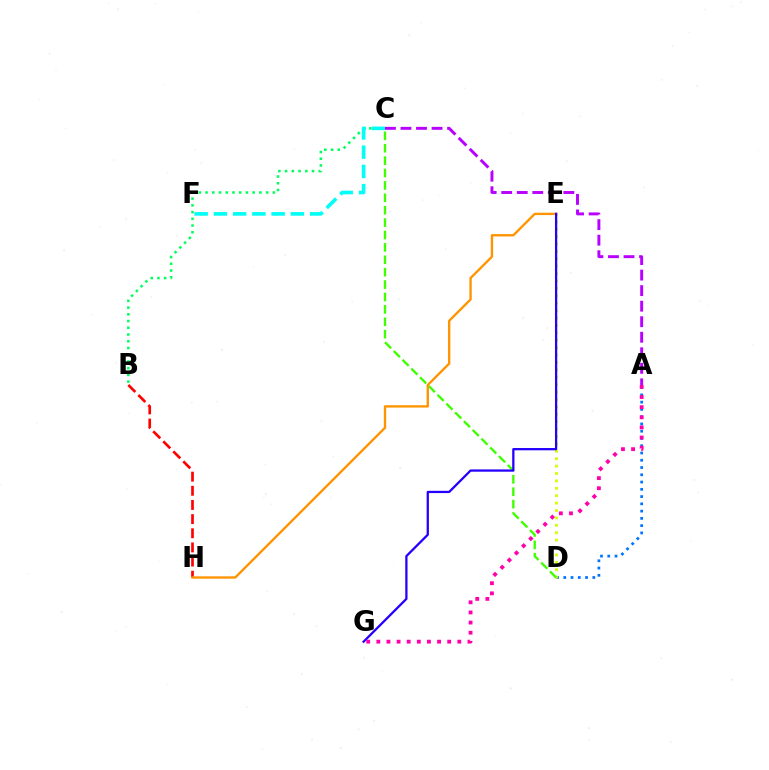{('A', 'D'): [{'color': '#0074ff', 'line_style': 'dotted', 'thickness': 1.97}], ('D', 'E'): [{'color': '#d1ff00', 'line_style': 'dotted', 'thickness': 2.01}], ('B', 'H'): [{'color': '#ff0000', 'line_style': 'dashed', 'thickness': 1.92}], ('B', 'C'): [{'color': '#00ff5c', 'line_style': 'dotted', 'thickness': 1.83}], ('C', 'D'): [{'color': '#3dff00', 'line_style': 'dashed', 'thickness': 1.68}], ('E', 'H'): [{'color': '#ff9400', 'line_style': 'solid', 'thickness': 1.69}], ('E', 'G'): [{'color': '#2500ff', 'line_style': 'solid', 'thickness': 1.64}], ('C', 'F'): [{'color': '#00fff6', 'line_style': 'dashed', 'thickness': 2.61}], ('A', 'G'): [{'color': '#ff00ac', 'line_style': 'dotted', 'thickness': 2.75}], ('A', 'C'): [{'color': '#b900ff', 'line_style': 'dashed', 'thickness': 2.11}]}